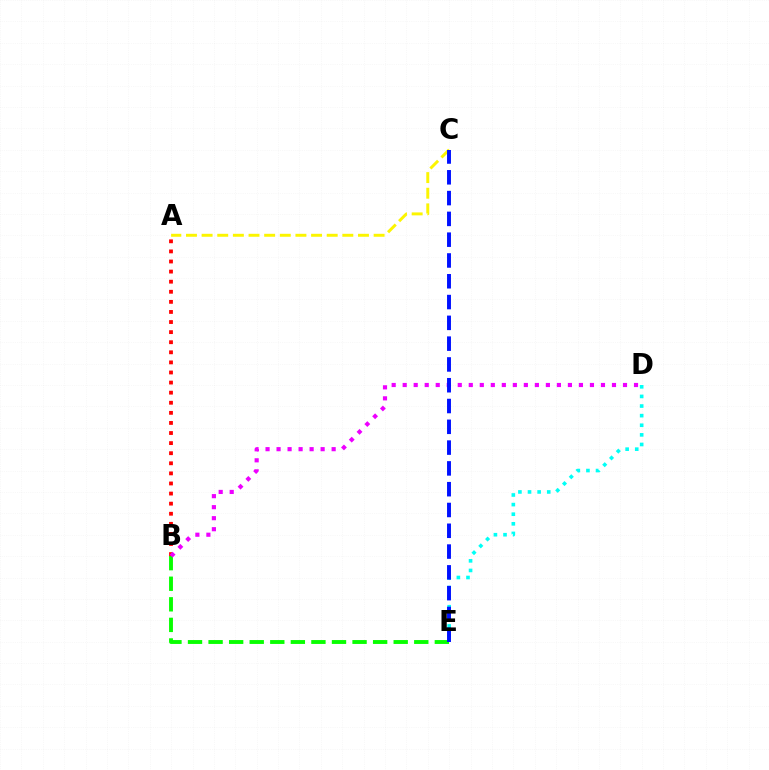{('A', 'B'): [{'color': '#ff0000', 'line_style': 'dotted', 'thickness': 2.74}], ('A', 'C'): [{'color': '#fcf500', 'line_style': 'dashed', 'thickness': 2.12}], ('B', 'E'): [{'color': '#08ff00', 'line_style': 'dashed', 'thickness': 2.79}], ('D', 'E'): [{'color': '#00fff6', 'line_style': 'dotted', 'thickness': 2.61}], ('B', 'D'): [{'color': '#ee00ff', 'line_style': 'dotted', 'thickness': 2.99}], ('C', 'E'): [{'color': '#0010ff', 'line_style': 'dashed', 'thickness': 2.82}]}